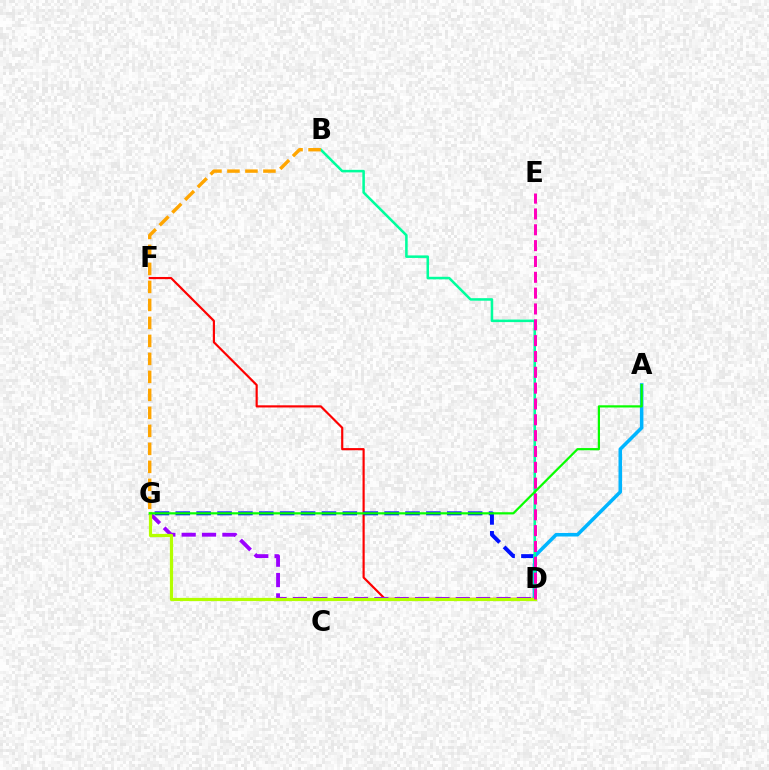{('D', 'F'): [{'color': '#ff0000', 'line_style': 'solid', 'thickness': 1.56}], ('D', 'G'): [{'color': '#0010ff', 'line_style': 'dashed', 'thickness': 2.84}, {'color': '#9b00ff', 'line_style': 'dashed', 'thickness': 2.77}, {'color': '#b3ff00', 'line_style': 'solid', 'thickness': 2.31}], ('A', 'D'): [{'color': '#00b5ff', 'line_style': 'solid', 'thickness': 2.55}], ('B', 'D'): [{'color': '#00ff9d', 'line_style': 'solid', 'thickness': 1.83}], ('B', 'G'): [{'color': '#ffa500', 'line_style': 'dashed', 'thickness': 2.44}], ('D', 'E'): [{'color': '#ff00bd', 'line_style': 'dashed', 'thickness': 2.15}], ('A', 'G'): [{'color': '#08ff00', 'line_style': 'solid', 'thickness': 1.59}]}